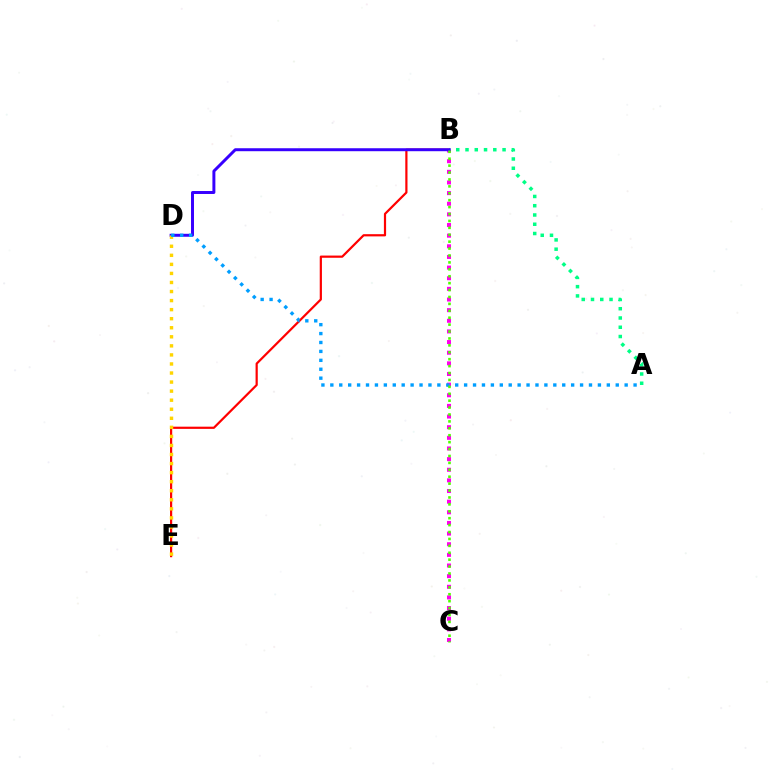{('B', 'C'): [{'color': '#ff00ed', 'line_style': 'dotted', 'thickness': 2.89}, {'color': '#4fff00', 'line_style': 'dotted', 'thickness': 1.88}], ('B', 'E'): [{'color': '#ff0000', 'line_style': 'solid', 'thickness': 1.59}], ('A', 'B'): [{'color': '#00ff86', 'line_style': 'dotted', 'thickness': 2.52}], ('B', 'D'): [{'color': '#3700ff', 'line_style': 'solid', 'thickness': 2.14}], ('D', 'E'): [{'color': '#ffd500', 'line_style': 'dotted', 'thickness': 2.46}], ('A', 'D'): [{'color': '#009eff', 'line_style': 'dotted', 'thickness': 2.42}]}